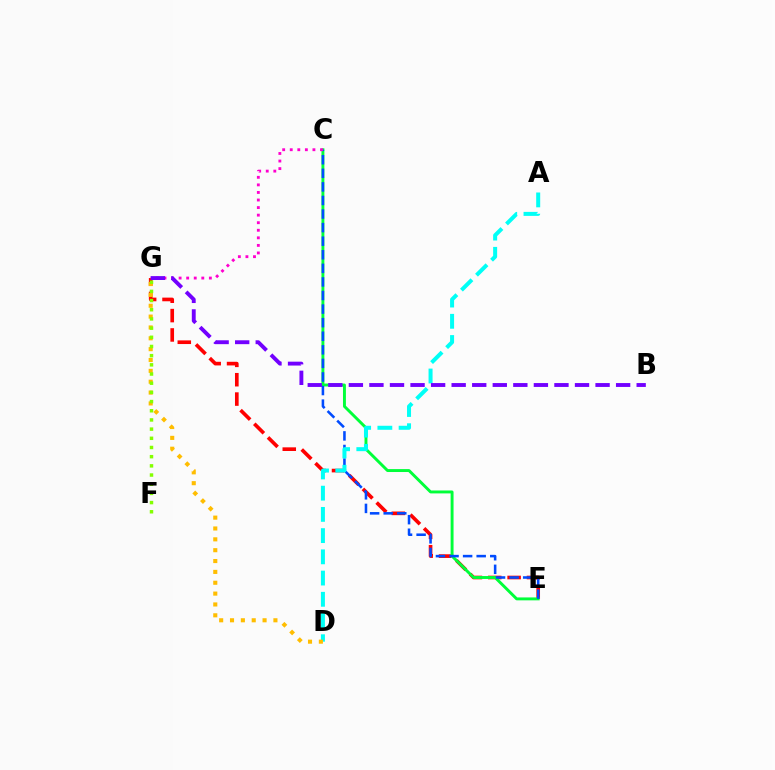{('E', 'G'): [{'color': '#ff0000', 'line_style': 'dashed', 'thickness': 2.63}], ('C', 'E'): [{'color': '#00ff39', 'line_style': 'solid', 'thickness': 2.1}, {'color': '#004bff', 'line_style': 'dashed', 'thickness': 1.84}], ('C', 'G'): [{'color': '#ff00cf', 'line_style': 'dotted', 'thickness': 2.05}], ('A', 'D'): [{'color': '#00fff6', 'line_style': 'dashed', 'thickness': 2.88}], ('D', 'G'): [{'color': '#ffbd00', 'line_style': 'dotted', 'thickness': 2.95}], ('F', 'G'): [{'color': '#84ff00', 'line_style': 'dotted', 'thickness': 2.49}], ('B', 'G'): [{'color': '#7200ff', 'line_style': 'dashed', 'thickness': 2.79}]}